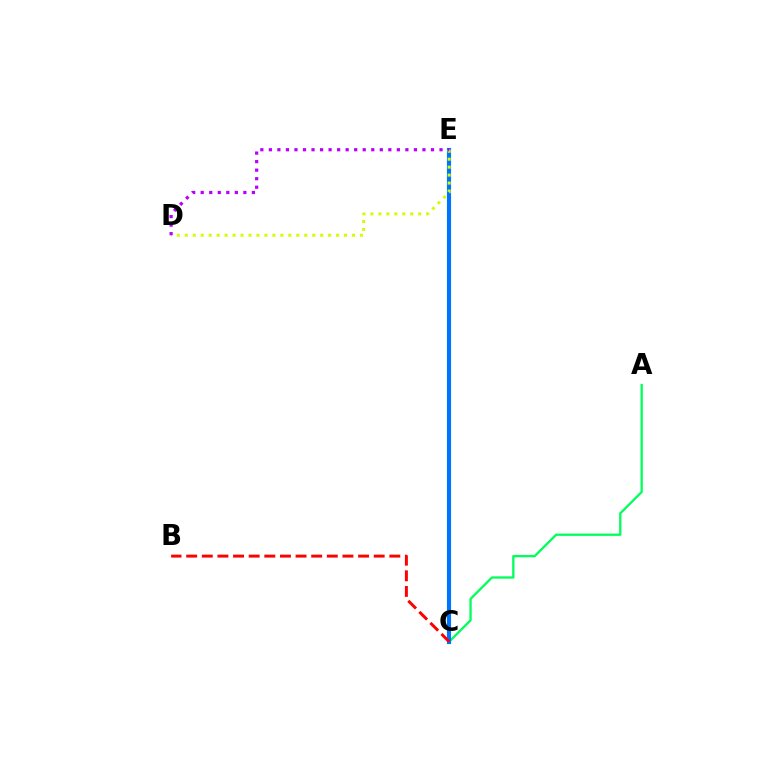{('A', 'C'): [{'color': '#00ff5c', 'line_style': 'solid', 'thickness': 1.66}], ('C', 'E'): [{'color': '#0074ff', 'line_style': 'solid', 'thickness': 2.98}], ('B', 'C'): [{'color': '#ff0000', 'line_style': 'dashed', 'thickness': 2.12}], ('D', 'E'): [{'color': '#d1ff00', 'line_style': 'dotted', 'thickness': 2.16}, {'color': '#b900ff', 'line_style': 'dotted', 'thickness': 2.32}]}